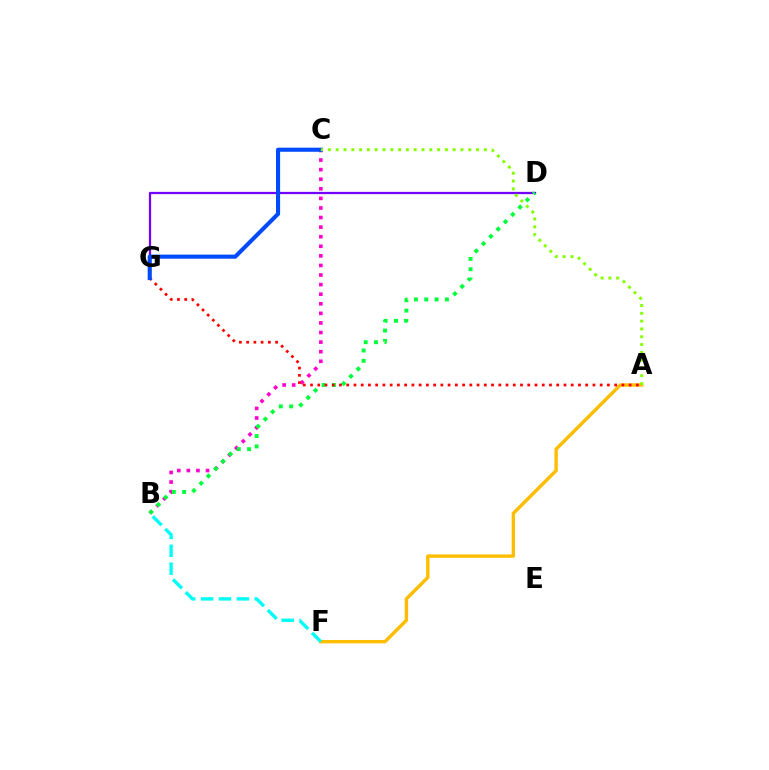{('D', 'G'): [{'color': '#7200ff', 'line_style': 'solid', 'thickness': 1.63}], ('A', 'F'): [{'color': '#ffbd00', 'line_style': 'solid', 'thickness': 2.43}], ('B', 'C'): [{'color': '#ff00cf', 'line_style': 'dotted', 'thickness': 2.6}], ('B', 'D'): [{'color': '#00ff39', 'line_style': 'dotted', 'thickness': 2.81}], ('A', 'G'): [{'color': '#ff0000', 'line_style': 'dotted', 'thickness': 1.97}], ('C', 'G'): [{'color': '#004bff', 'line_style': 'solid', 'thickness': 2.95}], ('B', 'F'): [{'color': '#00fff6', 'line_style': 'dashed', 'thickness': 2.43}], ('A', 'C'): [{'color': '#84ff00', 'line_style': 'dotted', 'thickness': 2.12}]}